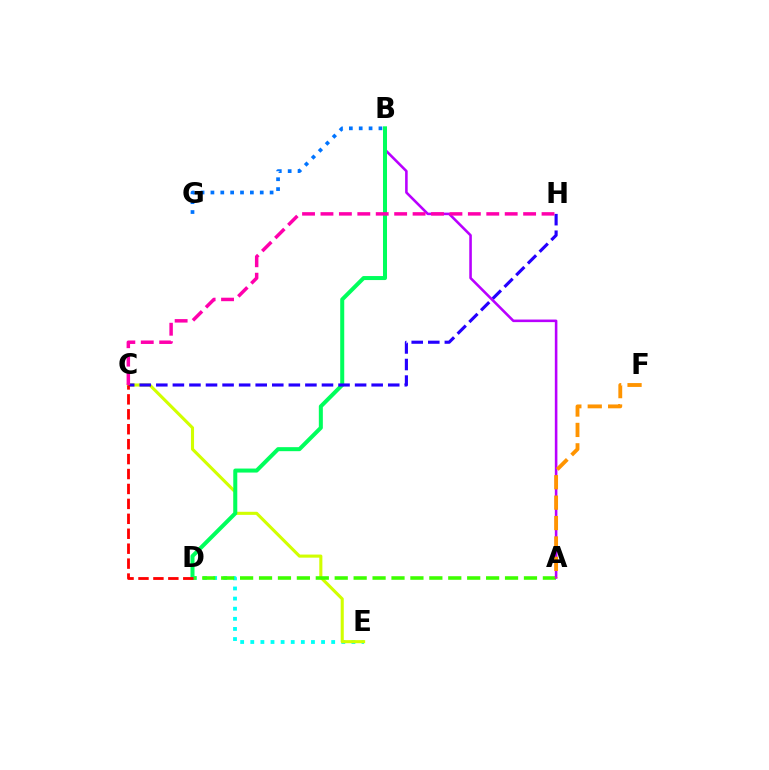{('D', 'E'): [{'color': '#00fff6', 'line_style': 'dotted', 'thickness': 2.75}], ('C', 'E'): [{'color': '#d1ff00', 'line_style': 'solid', 'thickness': 2.23}], ('A', 'D'): [{'color': '#3dff00', 'line_style': 'dashed', 'thickness': 2.57}], ('A', 'B'): [{'color': '#b900ff', 'line_style': 'solid', 'thickness': 1.86}], ('B', 'D'): [{'color': '#00ff5c', 'line_style': 'solid', 'thickness': 2.89}], ('B', 'G'): [{'color': '#0074ff', 'line_style': 'dotted', 'thickness': 2.68}], ('C', 'H'): [{'color': '#2500ff', 'line_style': 'dashed', 'thickness': 2.25}, {'color': '#ff00ac', 'line_style': 'dashed', 'thickness': 2.5}], ('C', 'D'): [{'color': '#ff0000', 'line_style': 'dashed', 'thickness': 2.03}], ('A', 'F'): [{'color': '#ff9400', 'line_style': 'dashed', 'thickness': 2.77}]}